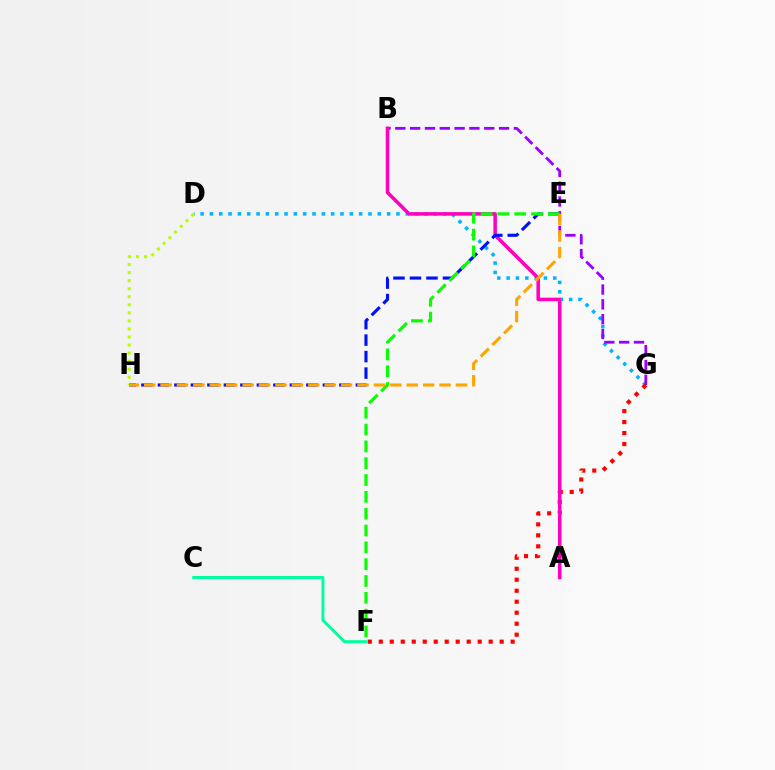{('D', 'G'): [{'color': '#00b5ff', 'line_style': 'dotted', 'thickness': 2.53}], ('B', 'G'): [{'color': '#9b00ff', 'line_style': 'dashed', 'thickness': 2.01}], ('F', 'G'): [{'color': '#ff0000', 'line_style': 'dotted', 'thickness': 2.99}], ('C', 'F'): [{'color': '#00ff9d', 'line_style': 'solid', 'thickness': 2.14}], ('D', 'H'): [{'color': '#b3ff00', 'line_style': 'dotted', 'thickness': 2.19}], ('A', 'B'): [{'color': '#ff00bd', 'line_style': 'solid', 'thickness': 2.55}], ('E', 'H'): [{'color': '#0010ff', 'line_style': 'dashed', 'thickness': 2.24}, {'color': '#ffa500', 'line_style': 'dashed', 'thickness': 2.23}], ('E', 'F'): [{'color': '#08ff00', 'line_style': 'dashed', 'thickness': 2.29}]}